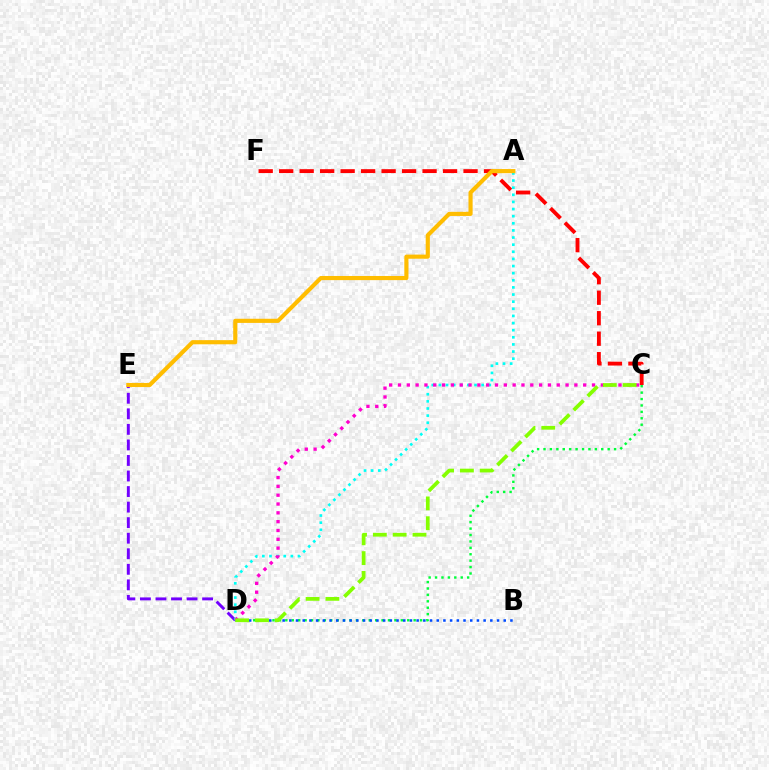{('C', 'D'): [{'color': '#00ff39', 'line_style': 'dotted', 'thickness': 1.74}, {'color': '#ff00cf', 'line_style': 'dotted', 'thickness': 2.4}, {'color': '#84ff00', 'line_style': 'dashed', 'thickness': 2.69}], ('B', 'D'): [{'color': '#004bff', 'line_style': 'dotted', 'thickness': 1.82}], ('D', 'E'): [{'color': '#7200ff', 'line_style': 'dashed', 'thickness': 2.11}], ('C', 'F'): [{'color': '#ff0000', 'line_style': 'dashed', 'thickness': 2.78}], ('A', 'D'): [{'color': '#00fff6', 'line_style': 'dotted', 'thickness': 1.94}], ('A', 'E'): [{'color': '#ffbd00', 'line_style': 'solid', 'thickness': 2.98}]}